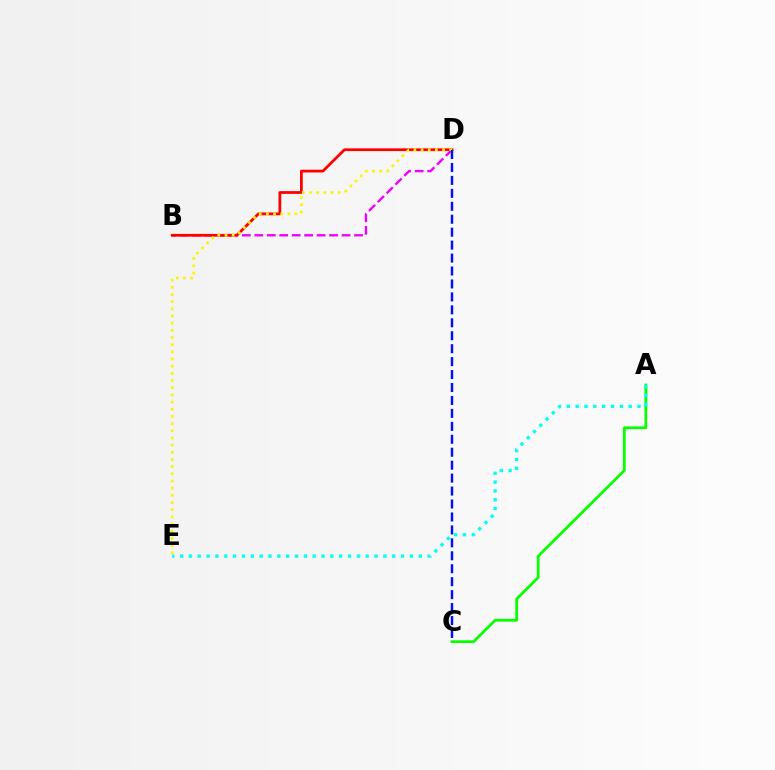{('A', 'C'): [{'color': '#08ff00', 'line_style': 'solid', 'thickness': 2.0}], ('B', 'D'): [{'color': '#ee00ff', 'line_style': 'dashed', 'thickness': 1.69}, {'color': '#ff0000', 'line_style': 'solid', 'thickness': 1.99}], ('A', 'E'): [{'color': '#00fff6', 'line_style': 'dotted', 'thickness': 2.4}], ('D', 'E'): [{'color': '#fcf500', 'line_style': 'dotted', 'thickness': 1.95}], ('C', 'D'): [{'color': '#0010ff', 'line_style': 'dashed', 'thickness': 1.76}]}